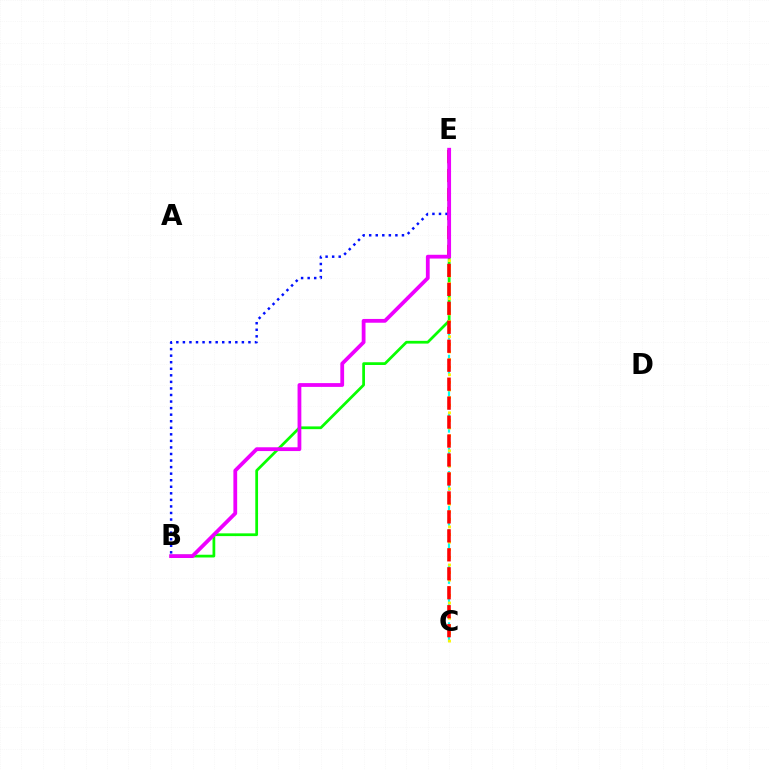{('C', 'E'): [{'color': '#00fff6', 'line_style': 'dashed', 'thickness': 1.58}, {'color': '#fcf500', 'line_style': 'dotted', 'thickness': 2.07}, {'color': '#ff0000', 'line_style': 'dashed', 'thickness': 2.58}], ('B', 'E'): [{'color': '#08ff00', 'line_style': 'solid', 'thickness': 1.98}, {'color': '#0010ff', 'line_style': 'dotted', 'thickness': 1.78}, {'color': '#ee00ff', 'line_style': 'solid', 'thickness': 2.72}]}